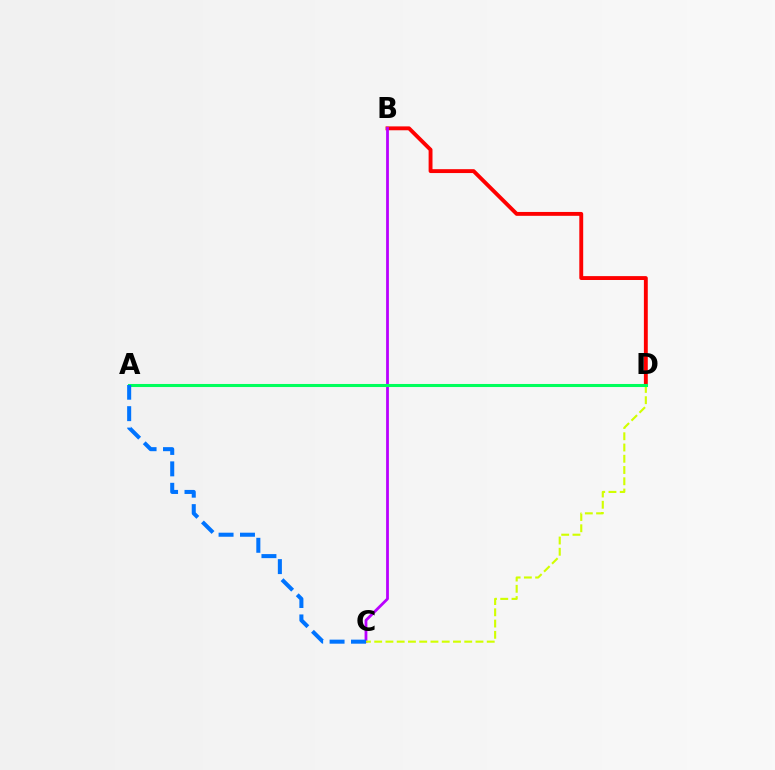{('B', 'D'): [{'color': '#ff0000', 'line_style': 'solid', 'thickness': 2.79}], ('B', 'C'): [{'color': '#b900ff', 'line_style': 'solid', 'thickness': 2.01}], ('C', 'D'): [{'color': '#d1ff00', 'line_style': 'dashed', 'thickness': 1.53}], ('A', 'D'): [{'color': '#00ff5c', 'line_style': 'solid', 'thickness': 2.2}], ('A', 'C'): [{'color': '#0074ff', 'line_style': 'dashed', 'thickness': 2.91}]}